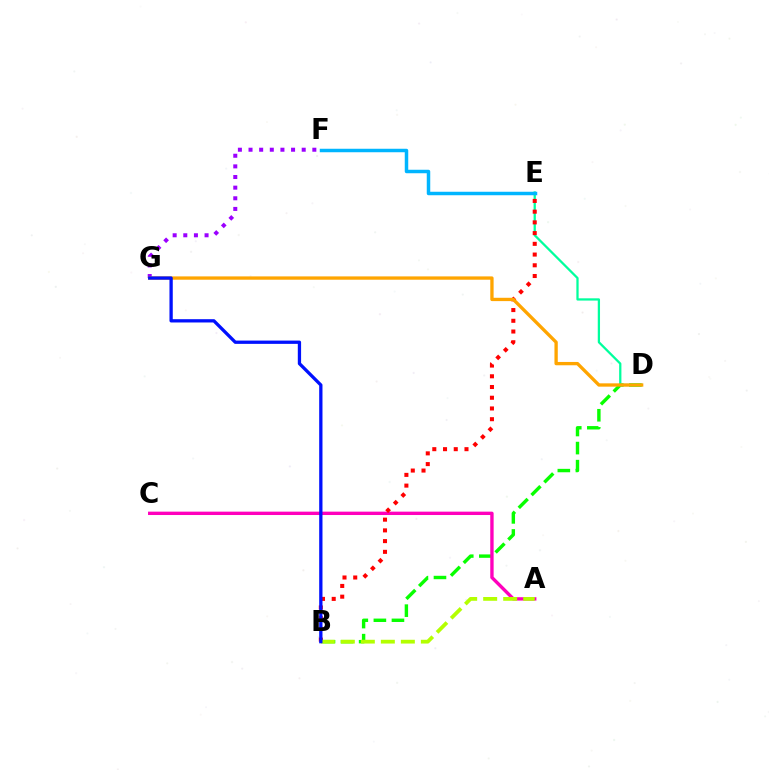{('B', 'D'): [{'color': '#08ff00', 'line_style': 'dashed', 'thickness': 2.45}], ('A', 'C'): [{'color': '#ff00bd', 'line_style': 'solid', 'thickness': 2.43}], ('D', 'E'): [{'color': '#00ff9d', 'line_style': 'solid', 'thickness': 1.63}], ('E', 'F'): [{'color': '#00b5ff', 'line_style': 'solid', 'thickness': 2.51}], ('B', 'E'): [{'color': '#ff0000', 'line_style': 'dotted', 'thickness': 2.91}], ('F', 'G'): [{'color': '#9b00ff', 'line_style': 'dotted', 'thickness': 2.89}], ('A', 'B'): [{'color': '#b3ff00', 'line_style': 'dashed', 'thickness': 2.72}], ('D', 'G'): [{'color': '#ffa500', 'line_style': 'solid', 'thickness': 2.39}], ('B', 'G'): [{'color': '#0010ff', 'line_style': 'solid', 'thickness': 2.37}]}